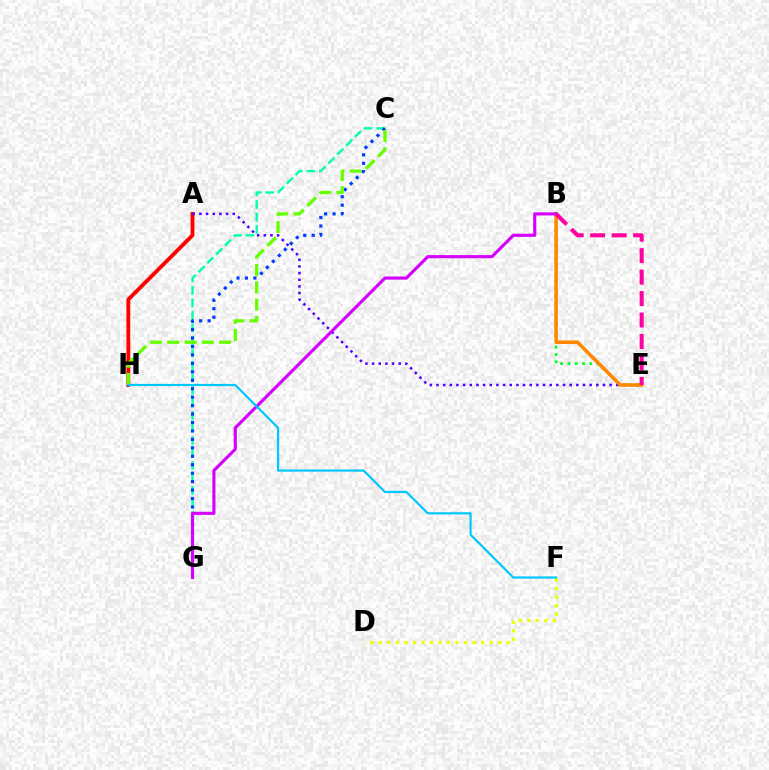{('A', 'H'): [{'color': '#ff0000', 'line_style': 'solid', 'thickness': 2.76}], ('C', 'G'): [{'color': '#00ffaf', 'line_style': 'dashed', 'thickness': 1.7}, {'color': '#003fff', 'line_style': 'dotted', 'thickness': 2.3}], ('A', 'E'): [{'color': '#4f00ff', 'line_style': 'dotted', 'thickness': 1.81}], ('B', 'E'): [{'color': '#00ff27', 'line_style': 'dotted', 'thickness': 1.98}, {'color': '#ff8800', 'line_style': 'solid', 'thickness': 2.56}, {'color': '#ff00a0', 'line_style': 'dashed', 'thickness': 2.92}], ('C', 'H'): [{'color': '#66ff00', 'line_style': 'dashed', 'thickness': 2.35}], ('B', 'G'): [{'color': '#d600ff', 'line_style': 'solid', 'thickness': 2.25}], ('D', 'F'): [{'color': '#eeff00', 'line_style': 'dotted', 'thickness': 2.31}], ('F', 'H'): [{'color': '#00c7ff', 'line_style': 'solid', 'thickness': 1.57}]}